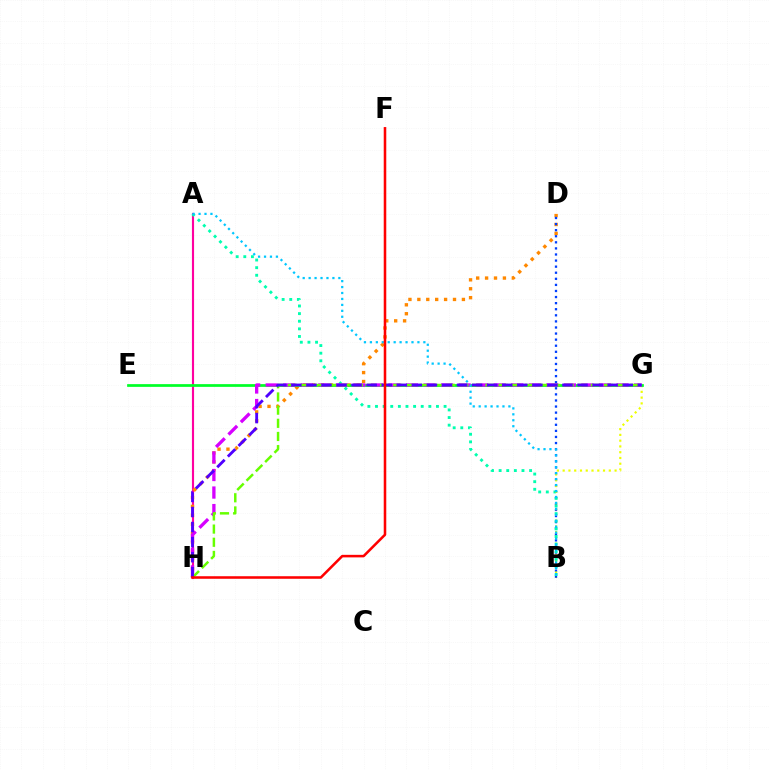{('A', 'H'): [{'color': '#ff00a0', 'line_style': 'solid', 'thickness': 1.53}], ('D', 'H'): [{'color': '#ff8800', 'line_style': 'dotted', 'thickness': 2.42}], ('B', 'D'): [{'color': '#003fff', 'line_style': 'dotted', 'thickness': 1.65}], ('B', 'G'): [{'color': '#eeff00', 'line_style': 'dotted', 'thickness': 1.57}], ('E', 'G'): [{'color': '#00ff27', 'line_style': 'solid', 'thickness': 1.96}], ('A', 'B'): [{'color': '#00ffaf', 'line_style': 'dotted', 'thickness': 2.07}, {'color': '#00c7ff', 'line_style': 'dotted', 'thickness': 1.61}], ('G', 'H'): [{'color': '#d600ff', 'line_style': 'dashed', 'thickness': 2.38}, {'color': '#66ff00', 'line_style': 'dashed', 'thickness': 1.79}, {'color': '#4f00ff', 'line_style': 'dashed', 'thickness': 2.05}], ('F', 'H'): [{'color': '#ff0000', 'line_style': 'solid', 'thickness': 1.83}]}